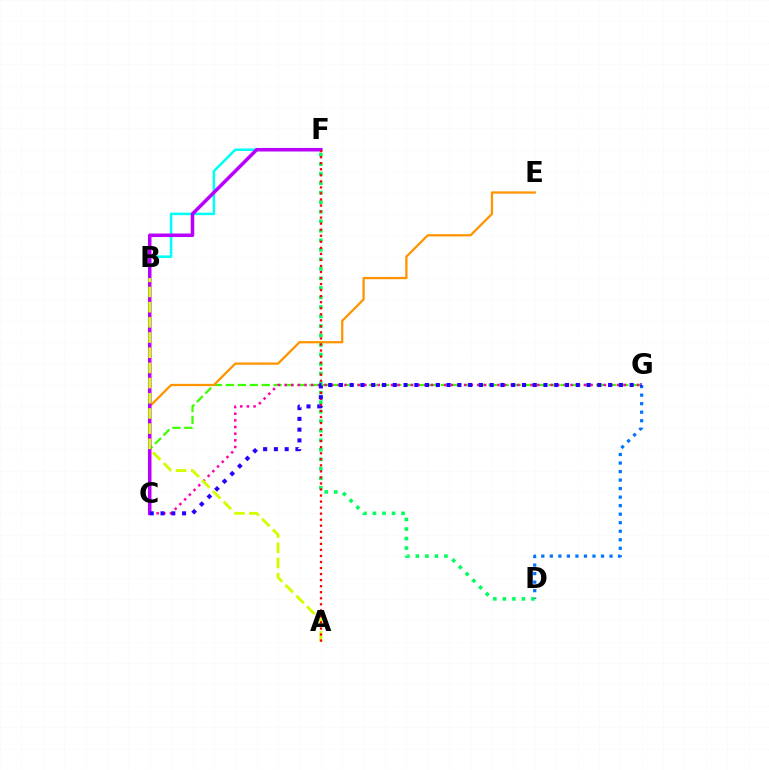{('C', 'G'): [{'color': '#3dff00', 'line_style': 'dashed', 'thickness': 1.62}, {'color': '#ff00ac', 'line_style': 'dotted', 'thickness': 1.81}, {'color': '#2500ff', 'line_style': 'dotted', 'thickness': 2.93}], ('C', 'E'): [{'color': '#ff9400', 'line_style': 'solid', 'thickness': 1.64}], ('B', 'F'): [{'color': '#00fff6', 'line_style': 'solid', 'thickness': 1.82}], ('D', 'G'): [{'color': '#0074ff', 'line_style': 'dotted', 'thickness': 2.32}], ('C', 'F'): [{'color': '#b900ff', 'line_style': 'solid', 'thickness': 2.54}], ('D', 'F'): [{'color': '#00ff5c', 'line_style': 'dotted', 'thickness': 2.59}], ('A', 'B'): [{'color': '#d1ff00', 'line_style': 'dashed', 'thickness': 2.06}], ('A', 'F'): [{'color': '#ff0000', 'line_style': 'dotted', 'thickness': 1.64}]}